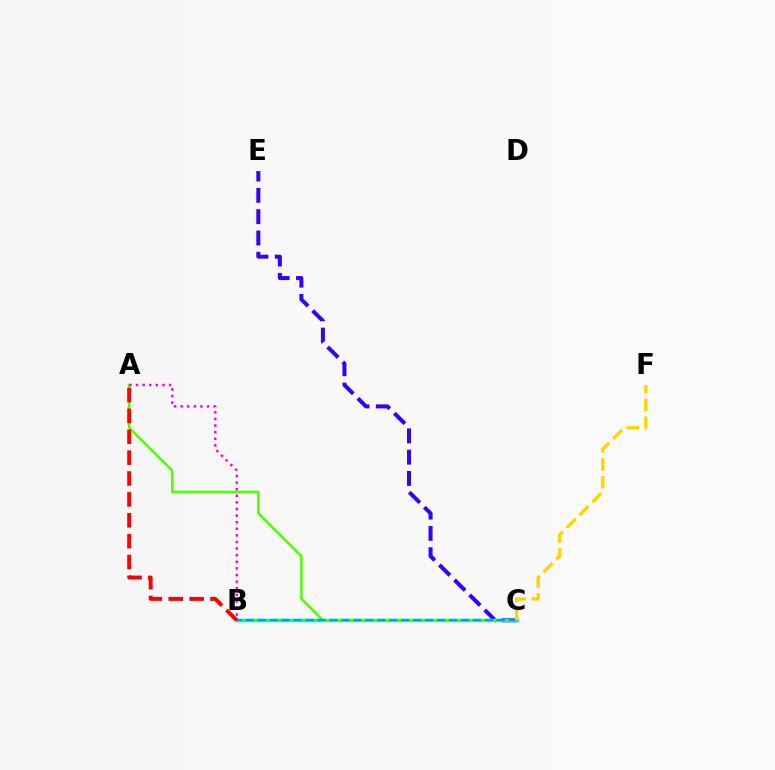{('C', 'E'): [{'color': '#3700ff', 'line_style': 'dashed', 'thickness': 2.89}], ('B', 'C'): [{'color': '#00ff86', 'line_style': 'solid', 'thickness': 2.5}, {'color': '#009eff', 'line_style': 'dashed', 'thickness': 1.62}], ('A', 'C'): [{'color': '#4fff00', 'line_style': 'solid', 'thickness': 1.81}], ('A', 'B'): [{'color': '#ff00ed', 'line_style': 'dotted', 'thickness': 1.79}, {'color': '#ff0000', 'line_style': 'dashed', 'thickness': 2.83}], ('C', 'F'): [{'color': '#ffd500', 'line_style': 'dashed', 'thickness': 2.45}]}